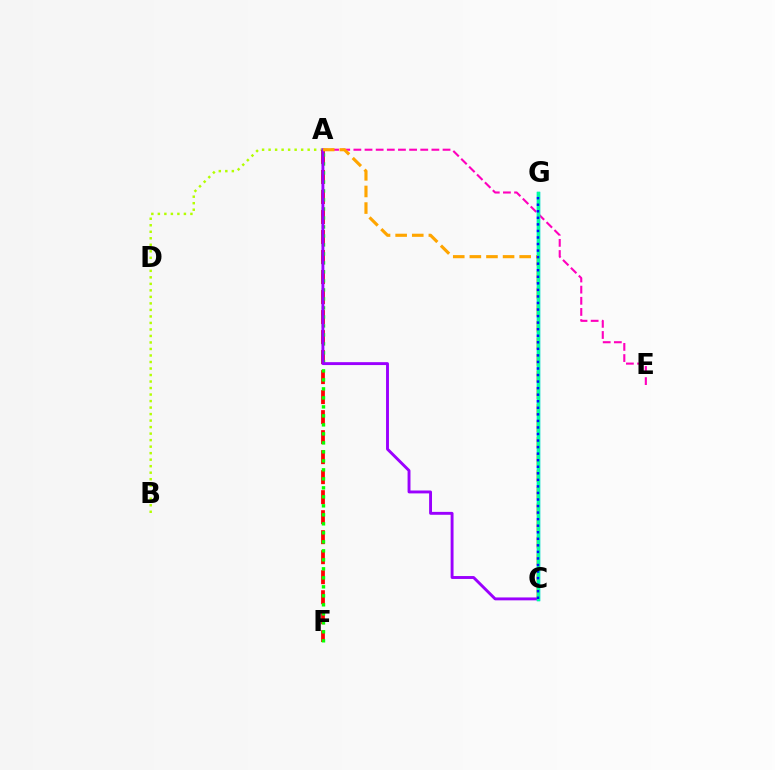{('A', 'B'): [{'color': '#b3ff00', 'line_style': 'dotted', 'thickness': 1.77}], ('A', 'F'): [{'color': '#ff0000', 'line_style': 'dashed', 'thickness': 2.72}, {'color': '#08ff00', 'line_style': 'dotted', 'thickness': 2.44}], ('A', 'E'): [{'color': '#ff00bd', 'line_style': 'dashed', 'thickness': 1.51}], ('C', 'G'): [{'color': '#00b5ff', 'line_style': 'solid', 'thickness': 2.42}, {'color': '#00ff9d', 'line_style': 'solid', 'thickness': 2.44}, {'color': '#0010ff', 'line_style': 'dotted', 'thickness': 1.78}], ('A', 'C'): [{'color': '#9b00ff', 'line_style': 'solid', 'thickness': 2.09}, {'color': '#ffa500', 'line_style': 'dashed', 'thickness': 2.26}]}